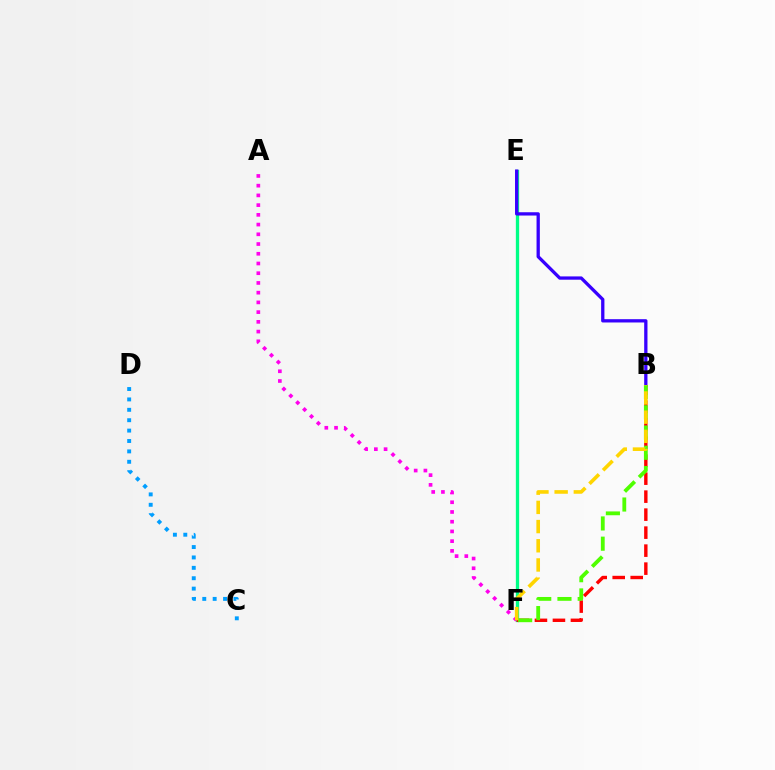{('E', 'F'): [{'color': '#00ff86', 'line_style': 'solid', 'thickness': 2.37}], ('B', 'F'): [{'color': '#ff0000', 'line_style': 'dashed', 'thickness': 2.44}, {'color': '#4fff00', 'line_style': 'dashed', 'thickness': 2.75}, {'color': '#ffd500', 'line_style': 'dashed', 'thickness': 2.61}], ('B', 'E'): [{'color': '#3700ff', 'line_style': 'solid', 'thickness': 2.37}], ('C', 'D'): [{'color': '#009eff', 'line_style': 'dotted', 'thickness': 2.82}], ('A', 'F'): [{'color': '#ff00ed', 'line_style': 'dotted', 'thickness': 2.64}]}